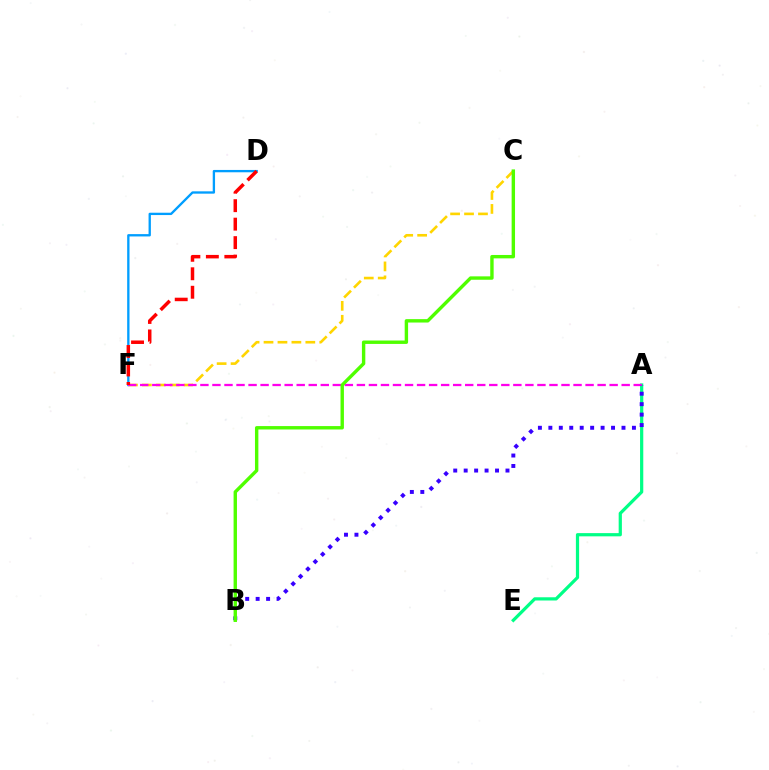{('A', 'E'): [{'color': '#00ff86', 'line_style': 'solid', 'thickness': 2.32}], ('C', 'F'): [{'color': '#ffd500', 'line_style': 'dashed', 'thickness': 1.89}], ('D', 'F'): [{'color': '#009eff', 'line_style': 'solid', 'thickness': 1.68}, {'color': '#ff0000', 'line_style': 'dashed', 'thickness': 2.51}], ('A', 'F'): [{'color': '#ff00ed', 'line_style': 'dashed', 'thickness': 1.64}], ('A', 'B'): [{'color': '#3700ff', 'line_style': 'dotted', 'thickness': 2.84}], ('B', 'C'): [{'color': '#4fff00', 'line_style': 'solid', 'thickness': 2.45}]}